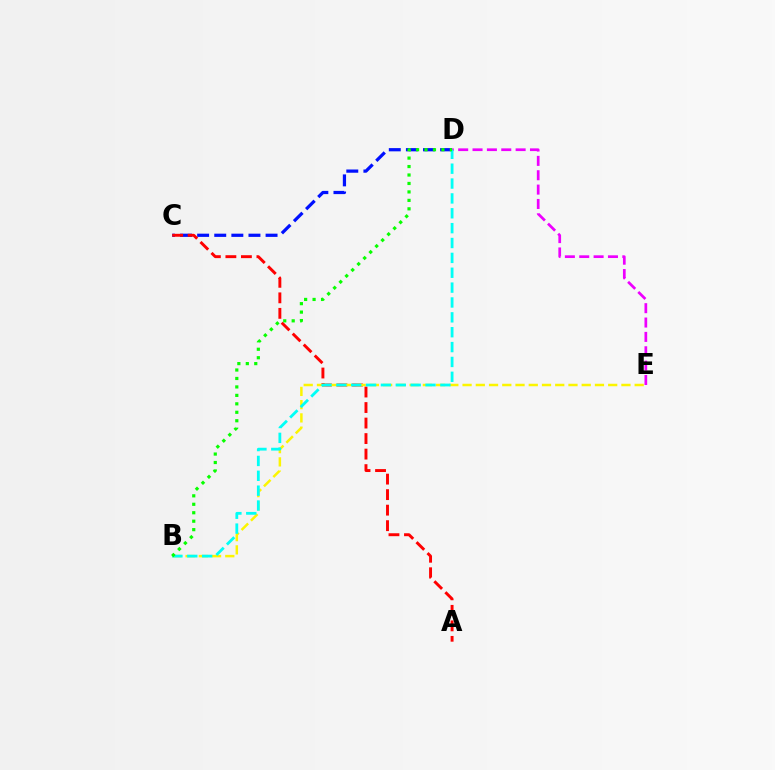{('C', 'D'): [{'color': '#0010ff', 'line_style': 'dashed', 'thickness': 2.32}], ('A', 'C'): [{'color': '#ff0000', 'line_style': 'dashed', 'thickness': 2.11}], ('D', 'E'): [{'color': '#ee00ff', 'line_style': 'dashed', 'thickness': 1.95}], ('B', 'E'): [{'color': '#fcf500', 'line_style': 'dashed', 'thickness': 1.8}], ('B', 'D'): [{'color': '#00fff6', 'line_style': 'dashed', 'thickness': 2.02}, {'color': '#08ff00', 'line_style': 'dotted', 'thickness': 2.3}]}